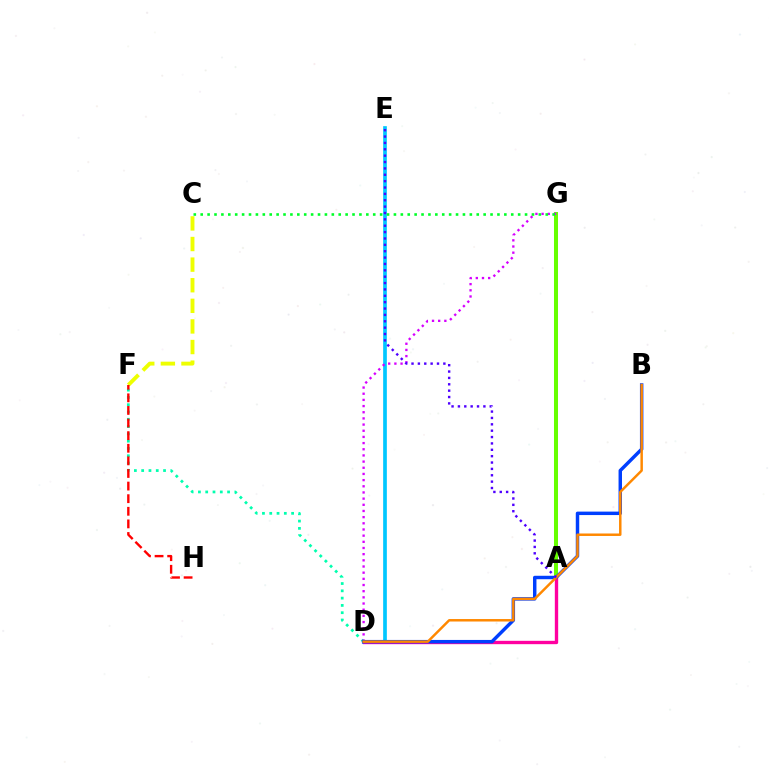{('D', 'E'): [{'color': '#00c7ff', 'line_style': 'solid', 'thickness': 2.65}], ('C', 'F'): [{'color': '#eeff00', 'line_style': 'dashed', 'thickness': 2.8}], ('D', 'F'): [{'color': '#00ffaf', 'line_style': 'dotted', 'thickness': 1.98}], ('A', 'G'): [{'color': '#66ff00', 'line_style': 'solid', 'thickness': 2.89}], ('F', 'H'): [{'color': '#ff0000', 'line_style': 'dashed', 'thickness': 1.71}], ('D', 'G'): [{'color': '#d600ff', 'line_style': 'dotted', 'thickness': 1.68}], ('A', 'D'): [{'color': '#ff00a0', 'line_style': 'solid', 'thickness': 2.41}], ('C', 'G'): [{'color': '#00ff27', 'line_style': 'dotted', 'thickness': 1.87}], ('B', 'D'): [{'color': '#003fff', 'line_style': 'solid', 'thickness': 2.49}, {'color': '#ff8800', 'line_style': 'solid', 'thickness': 1.78}], ('A', 'E'): [{'color': '#4f00ff', 'line_style': 'dotted', 'thickness': 1.73}]}